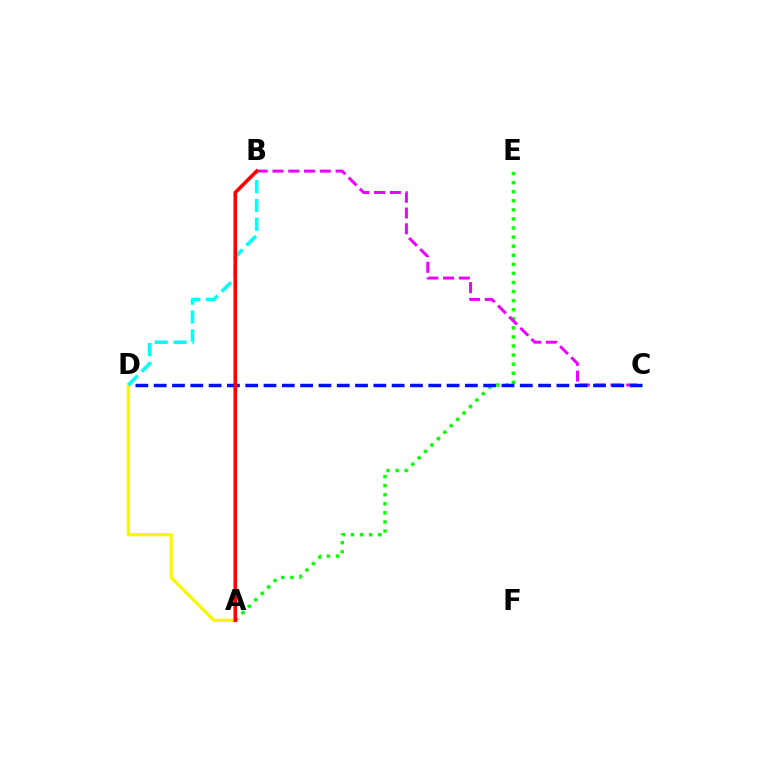{('A', 'E'): [{'color': '#08ff00', 'line_style': 'dotted', 'thickness': 2.47}], ('B', 'C'): [{'color': '#ee00ff', 'line_style': 'dashed', 'thickness': 2.14}], ('C', 'D'): [{'color': '#0010ff', 'line_style': 'dashed', 'thickness': 2.49}], ('A', 'D'): [{'color': '#fcf500', 'line_style': 'solid', 'thickness': 2.34}], ('B', 'D'): [{'color': '#00fff6', 'line_style': 'dashed', 'thickness': 2.56}], ('A', 'B'): [{'color': '#ff0000', 'line_style': 'solid', 'thickness': 2.61}]}